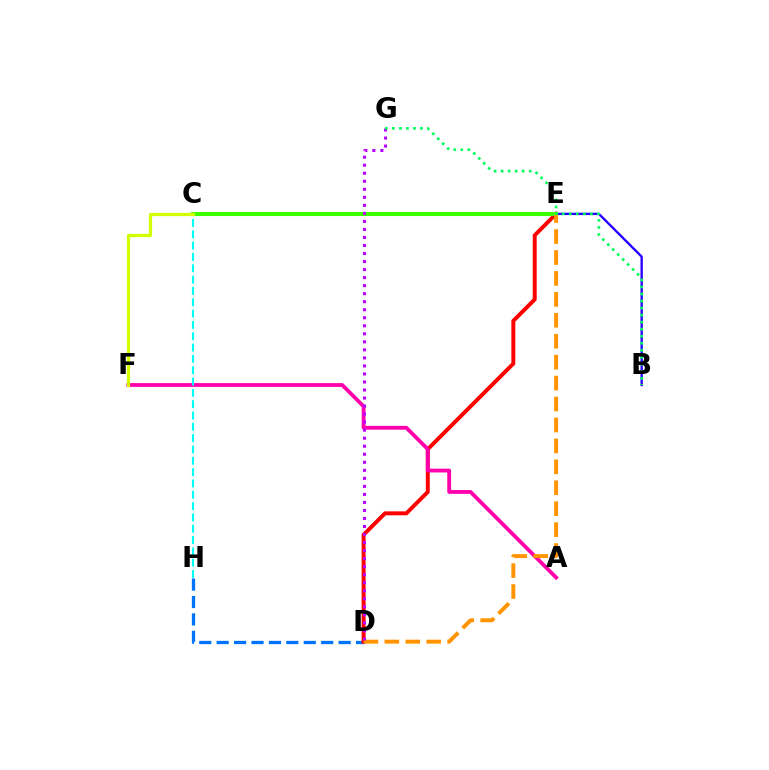{('D', 'H'): [{'color': '#0074ff', 'line_style': 'dashed', 'thickness': 2.37}], ('D', 'E'): [{'color': '#ff0000', 'line_style': 'solid', 'thickness': 2.84}, {'color': '#ff9400', 'line_style': 'dashed', 'thickness': 2.84}], ('B', 'E'): [{'color': '#2500ff', 'line_style': 'solid', 'thickness': 1.69}], ('A', 'F'): [{'color': '#ff00ac', 'line_style': 'solid', 'thickness': 2.74}], ('C', 'H'): [{'color': '#00fff6', 'line_style': 'dashed', 'thickness': 1.54}], ('C', 'E'): [{'color': '#3dff00', 'line_style': 'solid', 'thickness': 2.94}], ('C', 'F'): [{'color': '#d1ff00', 'line_style': 'solid', 'thickness': 2.31}], ('D', 'G'): [{'color': '#b900ff', 'line_style': 'dotted', 'thickness': 2.18}], ('B', 'G'): [{'color': '#00ff5c', 'line_style': 'dotted', 'thickness': 1.91}]}